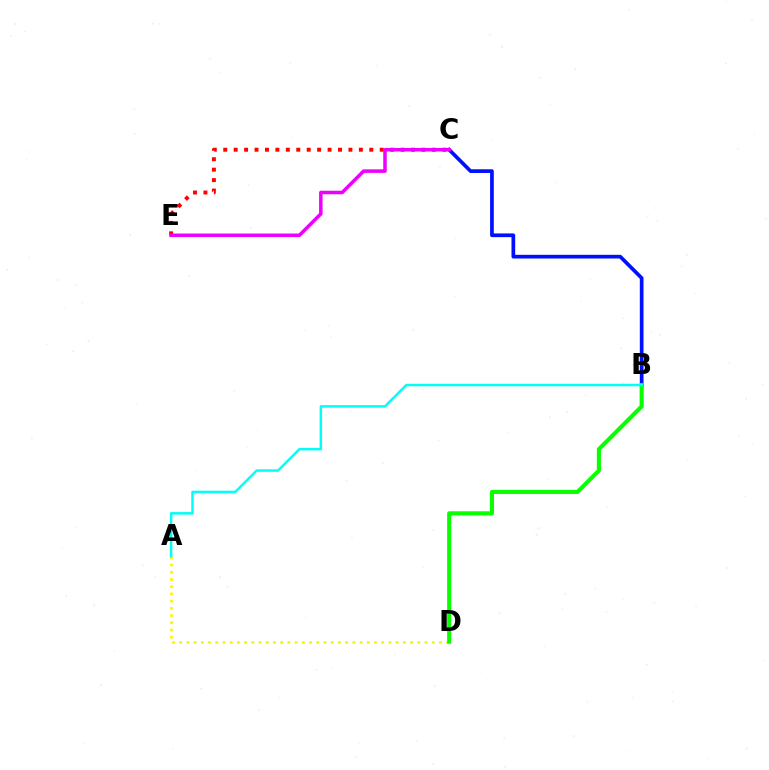{('C', 'E'): [{'color': '#ff0000', 'line_style': 'dotted', 'thickness': 2.83}, {'color': '#ee00ff', 'line_style': 'solid', 'thickness': 2.54}], ('A', 'D'): [{'color': '#fcf500', 'line_style': 'dotted', 'thickness': 1.96}], ('B', 'C'): [{'color': '#0010ff', 'line_style': 'solid', 'thickness': 2.66}], ('B', 'D'): [{'color': '#08ff00', 'line_style': 'solid', 'thickness': 2.95}], ('A', 'B'): [{'color': '#00fff6', 'line_style': 'solid', 'thickness': 1.79}]}